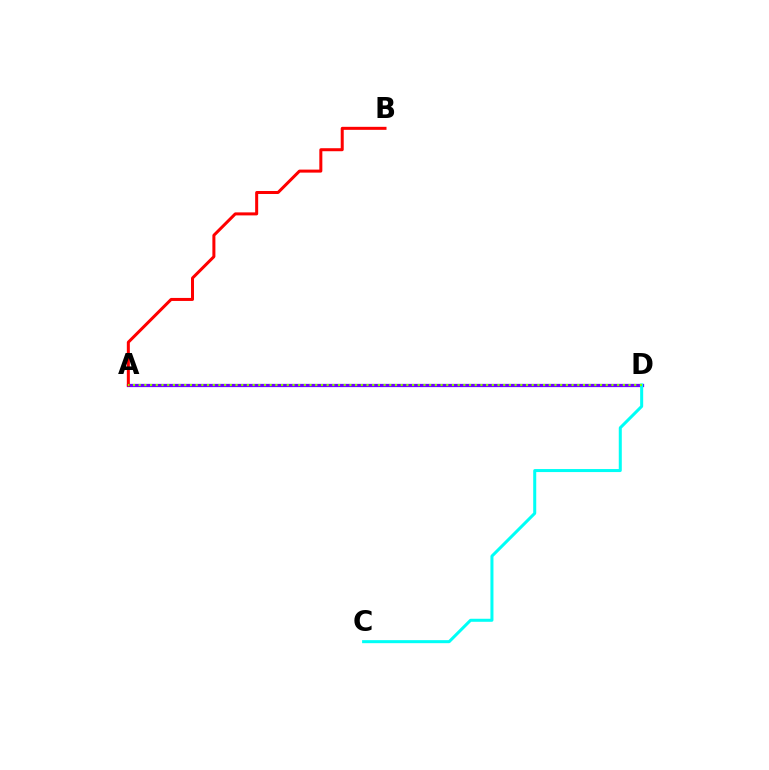{('A', 'D'): [{'color': '#7200ff', 'line_style': 'solid', 'thickness': 2.33}, {'color': '#84ff00', 'line_style': 'dotted', 'thickness': 1.55}], ('A', 'B'): [{'color': '#ff0000', 'line_style': 'solid', 'thickness': 2.17}], ('C', 'D'): [{'color': '#00fff6', 'line_style': 'solid', 'thickness': 2.18}]}